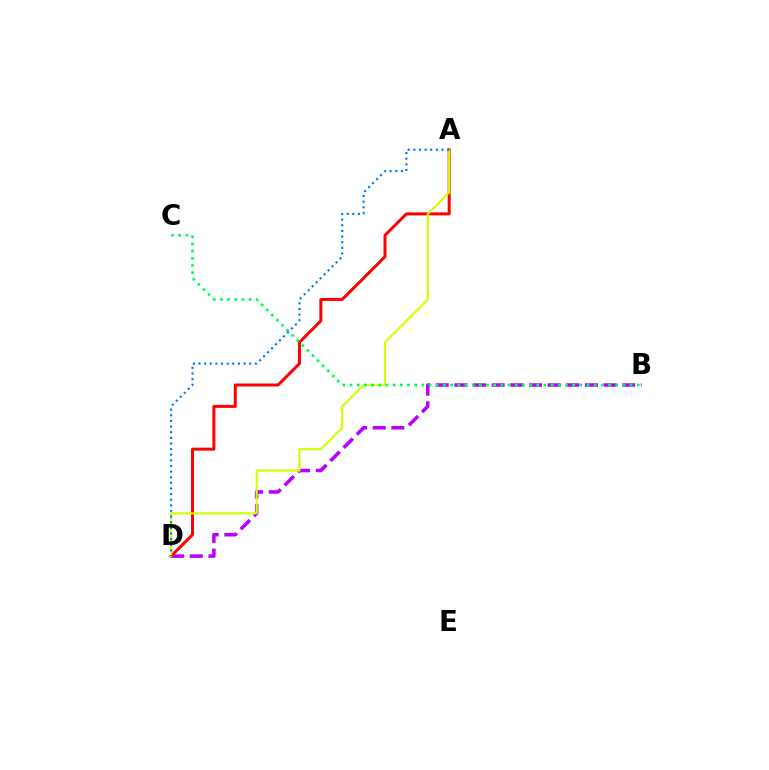{('B', 'D'): [{'color': '#b900ff', 'line_style': 'dashed', 'thickness': 2.53}], ('A', 'D'): [{'color': '#ff0000', 'line_style': 'solid', 'thickness': 2.15}, {'color': '#d1ff00', 'line_style': 'solid', 'thickness': 1.53}, {'color': '#0074ff', 'line_style': 'dotted', 'thickness': 1.53}], ('B', 'C'): [{'color': '#00ff5c', 'line_style': 'dotted', 'thickness': 1.95}]}